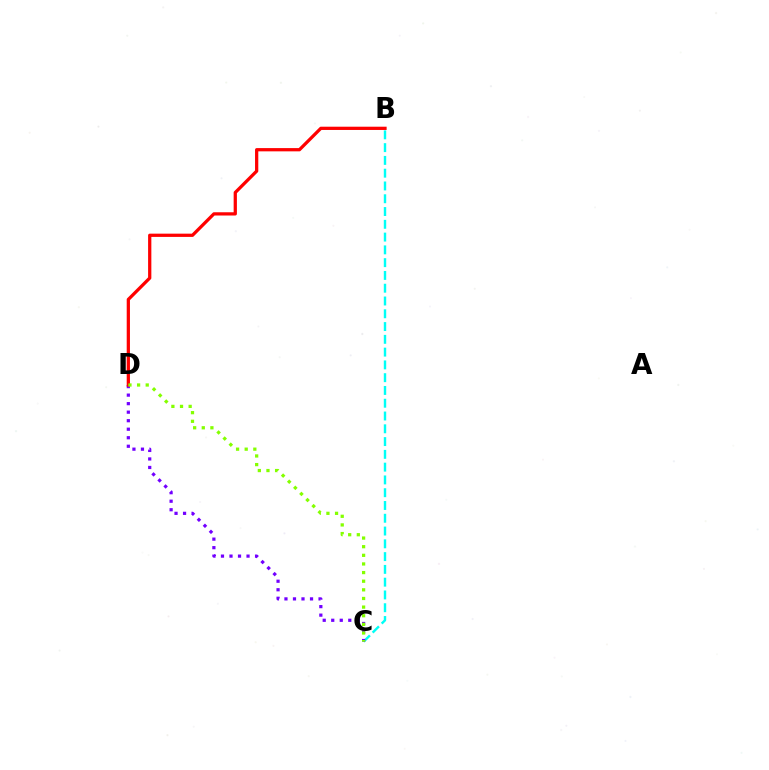{('B', 'C'): [{'color': '#00fff6', 'line_style': 'dashed', 'thickness': 1.74}], ('C', 'D'): [{'color': '#7200ff', 'line_style': 'dotted', 'thickness': 2.32}, {'color': '#84ff00', 'line_style': 'dotted', 'thickness': 2.34}], ('B', 'D'): [{'color': '#ff0000', 'line_style': 'solid', 'thickness': 2.34}]}